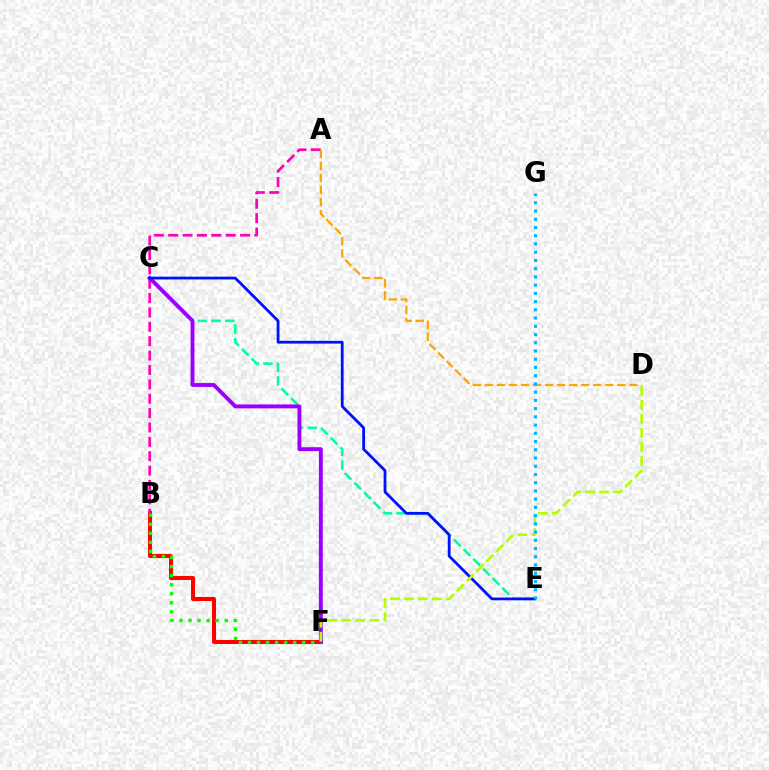{('B', 'F'): [{'color': '#ff0000', 'line_style': 'solid', 'thickness': 2.91}, {'color': '#08ff00', 'line_style': 'dotted', 'thickness': 2.46}], ('A', 'B'): [{'color': '#ff00bd', 'line_style': 'dashed', 'thickness': 1.95}], ('A', 'D'): [{'color': '#ffa500', 'line_style': 'dashed', 'thickness': 1.64}], ('C', 'E'): [{'color': '#00ff9d', 'line_style': 'dashed', 'thickness': 1.86}, {'color': '#0010ff', 'line_style': 'solid', 'thickness': 2.0}], ('C', 'F'): [{'color': '#9b00ff', 'line_style': 'solid', 'thickness': 2.81}], ('D', 'F'): [{'color': '#b3ff00', 'line_style': 'dashed', 'thickness': 1.9}], ('E', 'G'): [{'color': '#00b5ff', 'line_style': 'dotted', 'thickness': 2.24}]}